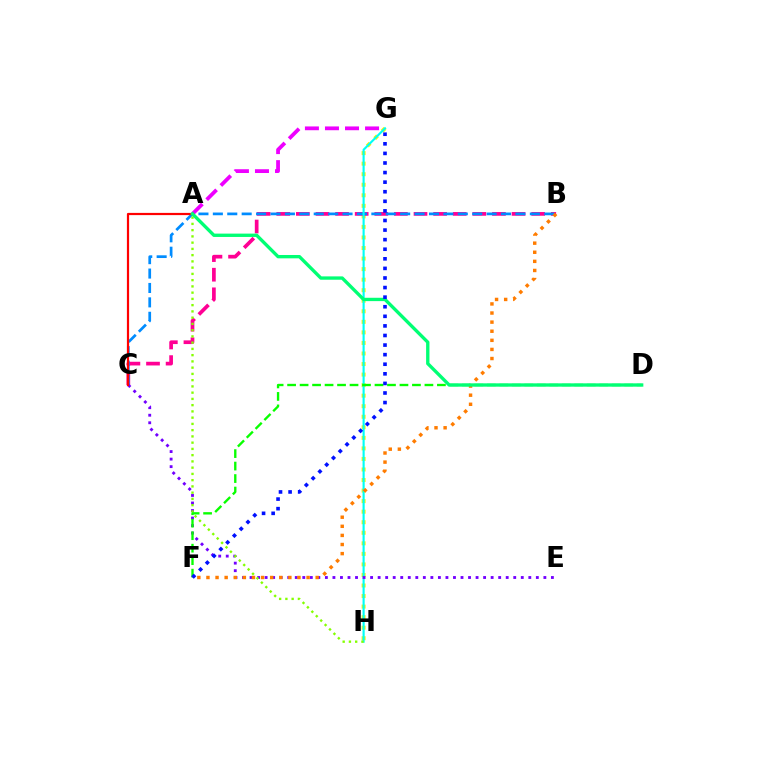{('G', 'H'): [{'color': '#fcf500', 'line_style': 'dotted', 'thickness': 2.87}, {'color': '#00fff6', 'line_style': 'solid', 'thickness': 1.54}], ('B', 'C'): [{'color': '#ff0094', 'line_style': 'dashed', 'thickness': 2.66}, {'color': '#008cff', 'line_style': 'dashed', 'thickness': 1.96}], ('A', 'G'): [{'color': '#ee00ff', 'line_style': 'dashed', 'thickness': 2.72}], ('C', 'E'): [{'color': '#7200ff', 'line_style': 'dotted', 'thickness': 2.05}], ('A', 'H'): [{'color': '#84ff00', 'line_style': 'dotted', 'thickness': 1.7}], ('D', 'F'): [{'color': '#08ff00', 'line_style': 'dashed', 'thickness': 1.7}], ('A', 'C'): [{'color': '#ff0000', 'line_style': 'solid', 'thickness': 1.59}], ('B', 'F'): [{'color': '#ff7c00', 'line_style': 'dotted', 'thickness': 2.47}], ('A', 'D'): [{'color': '#00ff74', 'line_style': 'solid', 'thickness': 2.41}], ('F', 'G'): [{'color': '#0010ff', 'line_style': 'dotted', 'thickness': 2.6}]}